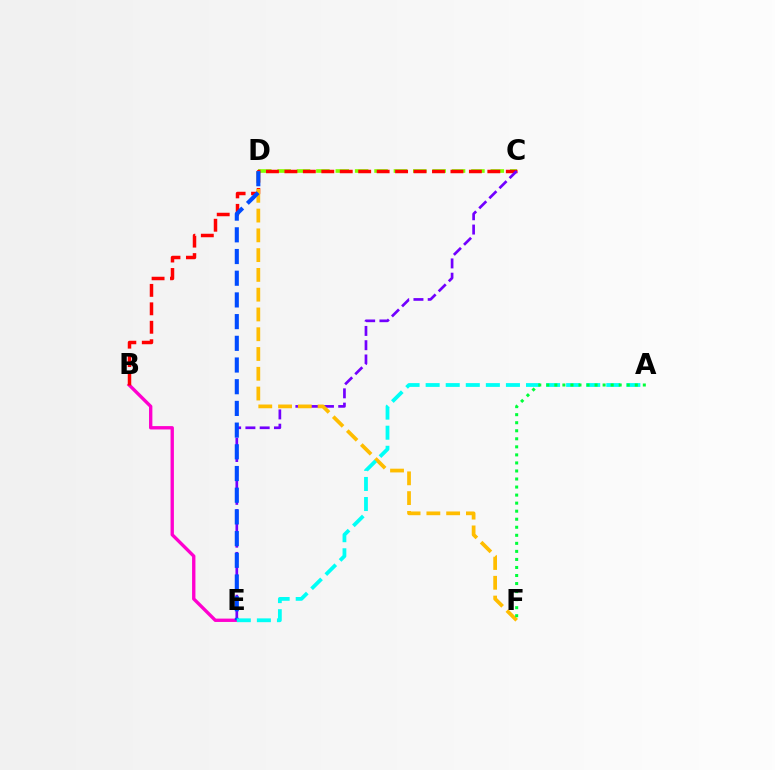{('C', 'D'): [{'color': '#84ff00', 'line_style': 'dashed', 'thickness': 2.63}], ('B', 'E'): [{'color': '#ff00cf', 'line_style': 'solid', 'thickness': 2.41}], ('B', 'C'): [{'color': '#ff0000', 'line_style': 'dashed', 'thickness': 2.51}], ('C', 'E'): [{'color': '#7200ff', 'line_style': 'dashed', 'thickness': 1.94}], ('D', 'F'): [{'color': '#ffbd00', 'line_style': 'dashed', 'thickness': 2.69}], ('D', 'E'): [{'color': '#004bff', 'line_style': 'dashed', 'thickness': 2.95}], ('A', 'E'): [{'color': '#00fff6', 'line_style': 'dashed', 'thickness': 2.73}], ('A', 'F'): [{'color': '#00ff39', 'line_style': 'dotted', 'thickness': 2.18}]}